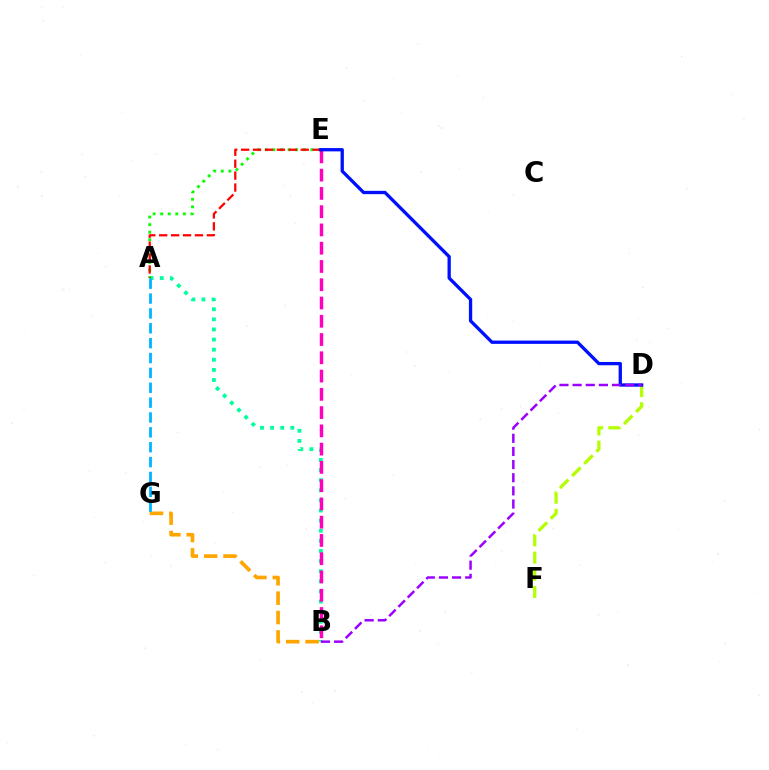{('B', 'G'): [{'color': '#ffa500', 'line_style': 'dashed', 'thickness': 2.63}], ('A', 'B'): [{'color': '#00ff9d', 'line_style': 'dotted', 'thickness': 2.75}], ('D', 'F'): [{'color': '#b3ff00', 'line_style': 'dashed', 'thickness': 2.33}], ('A', 'E'): [{'color': '#08ff00', 'line_style': 'dotted', 'thickness': 2.06}, {'color': '#ff0000', 'line_style': 'dashed', 'thickness': 1.62}], ('B', 'E'): [{'color': '#ff00bd', 'line_style': 'dashed', 'thickness': 2.48}], ('D', 'E'): [{'color': '#0010ff', 'line_style': 'solid', 'thickness': 2.38}], ('A', 'G'): [{'color': '#00b5ff', 'line_style': 'dashed', 'thickness': 2.02}], ('B', 'D'): [{'color': '#9b00ff', 'line_style': 'dashed', 'thickness': 1.79}]}